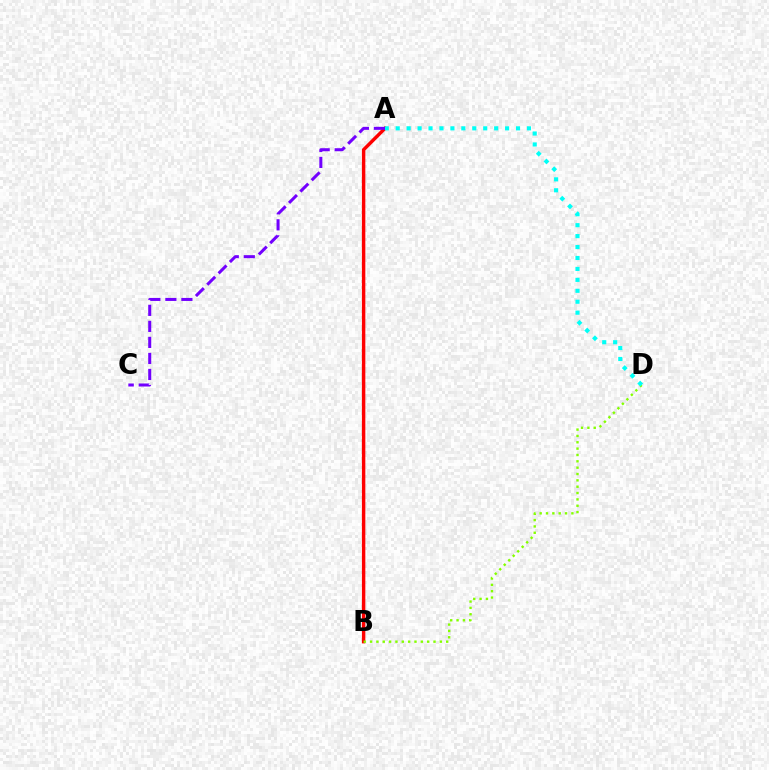{('A', 'B'): [{'color': '#ff0000', 'line_style': 'solid', 'thickness': 2.47}], ('B', 'D'): [{'color': '#84ff00', 'line_style': 'dotted', 'thickness': 1.72}], ('A', 'D'): [{'color': '#00fff6', 'line_style': 'dotted', 'thickness': 2.97}], ('A', 'C'): [{'color': '#7200ff', 'line_style': 'dashed', 'thickness': 2.18}]}